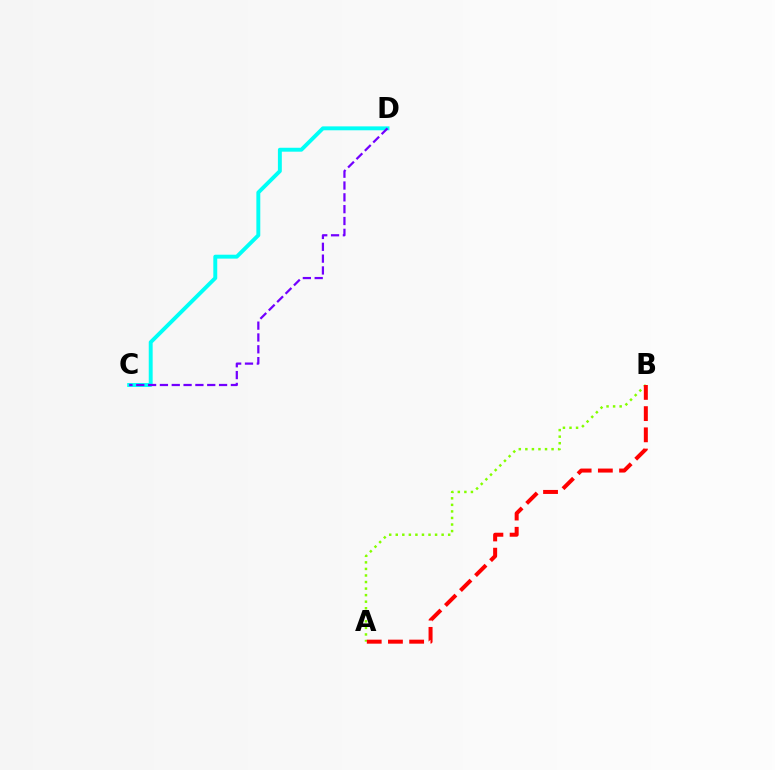{('A', 'B'): [{'color': '#84ff00', 'line_style': 'dotted', 'thickness': 1.78}, {'color': '#ff0000', 'line_style': 'dashed', 'thickness': 2.88}], ('C', 'D'): [{'color': '#00fff6', 'line_style': 'solid', 'thickness': 2.82}, {'color': '#7200ff', 'line_style': 'dashed', 'thickness': 1.61}]}